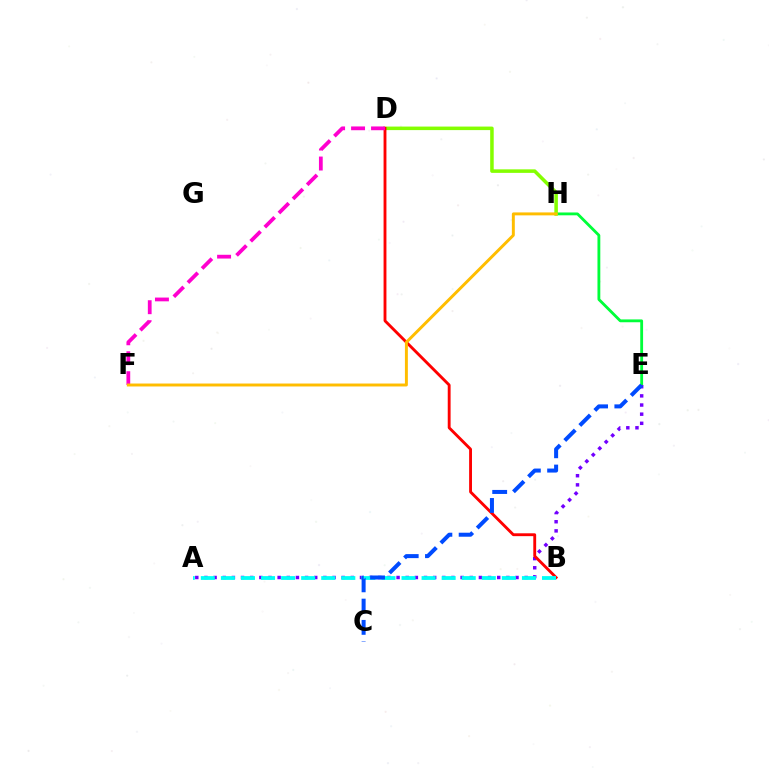{('E', 'H'): [{'color': '#00ff39', 'line_style': 'solid', 'thickness': 2.04}], ('D', 'H'): [{'color': '#84ff00', 'line_style': 'solid', 'thickness': 2.54}], ('A', 'E'): [{'color': '#7200ff', 'line_style': 'dotted', 'thickness': 2.49}], ('B', 'D'): [{'color': '#ff0000', 'line_style': 'solid', 'thickness': 2.06}], ('D', 'F'): [{'color': '#ff00cf', 'line_style': 'dashed', 'thickness': 2.71}], ('F', 'H'): [{'color': '#ffbd00', 'line_style': 'solid', 'thickness': 2.12}], ('A', 'B'): [{'color': '#00fff6', 'line_style': 'dashed', 'thickness': 2.73}], ('C', 'E'): [{'color': '#004bff', 'line_style': 'dashed', 'thickness': 2.89}]}